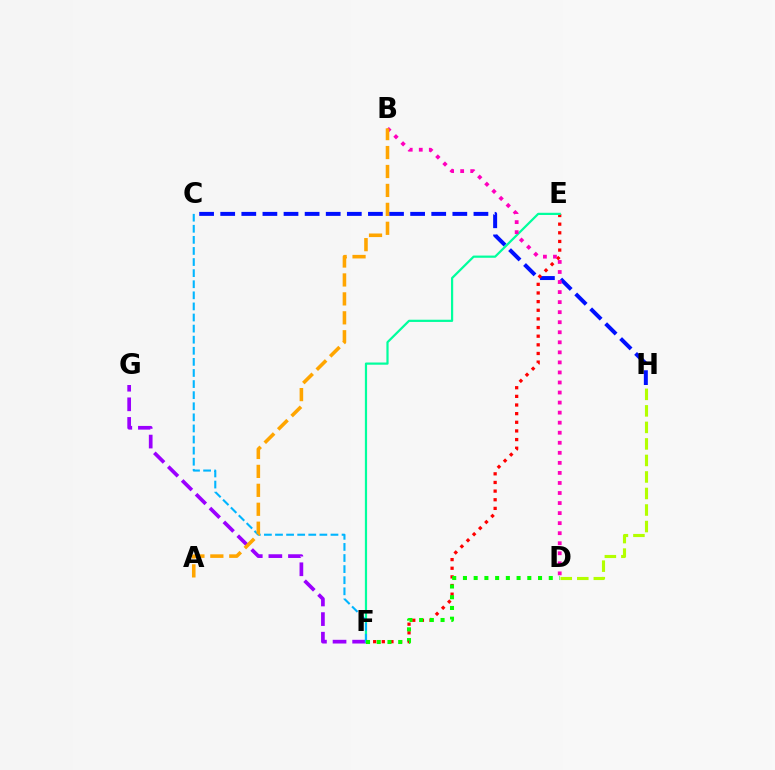{('C', 'H'): [{'color': '#0010ff', 'line_style': 'dashed', 'thickness': 2.87}], ('F', 'G'): [{'color': '#9b00ff', 'line_style': 'dashed', 'thickness': 2.66}], ('E', 'F'): [{'color': '#ff0000', 'line_style': 'dotted', 'thickness': 2.35}, {'color': '#00ff9d', 'line_style': 'solid', 'thickness': 1.59}], ('B', 'D'): [{'color': '#ff00bd', 'line_style': 'dotted', 'thickness': 2.73}], ('C', 'F'): [{'color': '#00b5ff', 'line_style': 'dashed', 'thickness': 1.51}], ('D', 'F'): [{'color': '#08ff00', 'line_style': 'dotted', 'thickness': 2.91}], ('A', 'B'): [{'color': '#ffa500', 'line_style': 'dashed', 'thickness': 2.57}], ('D', 'H'): [{'color': '#b3ff00', 'line_style': 'dashed', 'thickness': 2.24}]}